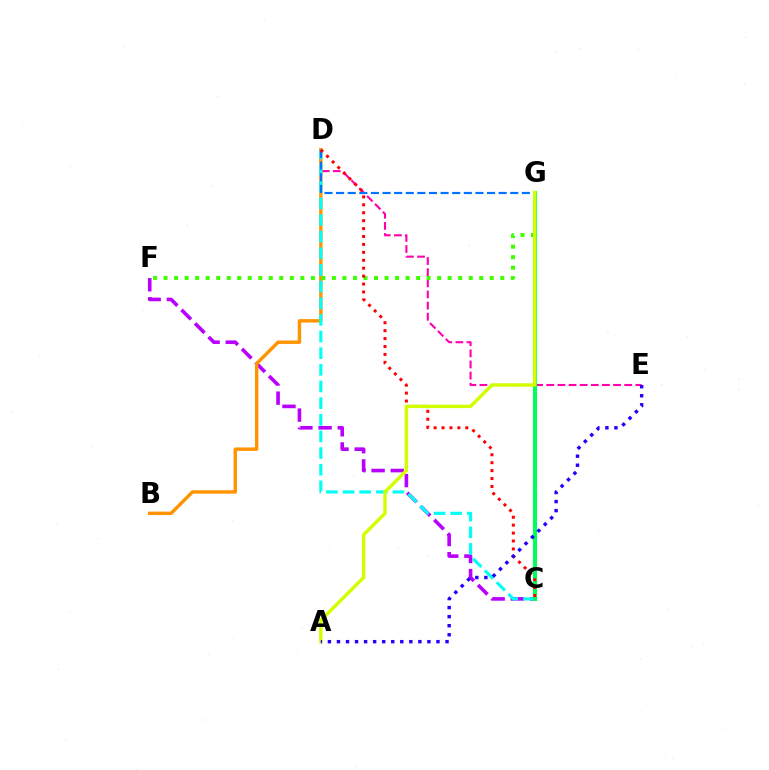{('C', 'F'): [{'color': '#b900ff', 'line_style': 'dashed', 'thickness': 2.6}], ('D', 'E'): [{'color': '#ff00ac', 'line_style': 'dashed', 'thickness': 1.51}], ('B', 'D'): [{'color': '#ff9400', 'line_style': 'solid', 'thickness': 2.46}], ('C', 'D'): [{'color': '#00fff6', 'line_style': 'dashed', 'thickness': 2.26}, {'color': '#ff0000', 'line_style': 'dotted', 'thickness': 2.15}], ('F', 'G'): [{'color': '#3dff00', 'line_style': 'dotted', 'thickness': 2.86}], ('D', 'G'): [{'color': '#0074ff', 'line_style': 'dashed', 'thickness': 1.58}], ('C', 'G'): [{'color': '#00ff5c', 'line_style': 'solid', 'thickness': 2.95}], ('A', 'G'): [{'color': '#d1ff00', 'line_style': 'solid', 'thickness': 2.46}], ('A', 'E'): [{'color': '#2500ff', 'line_style': 'dotted', 'thickness': 2.46}]}